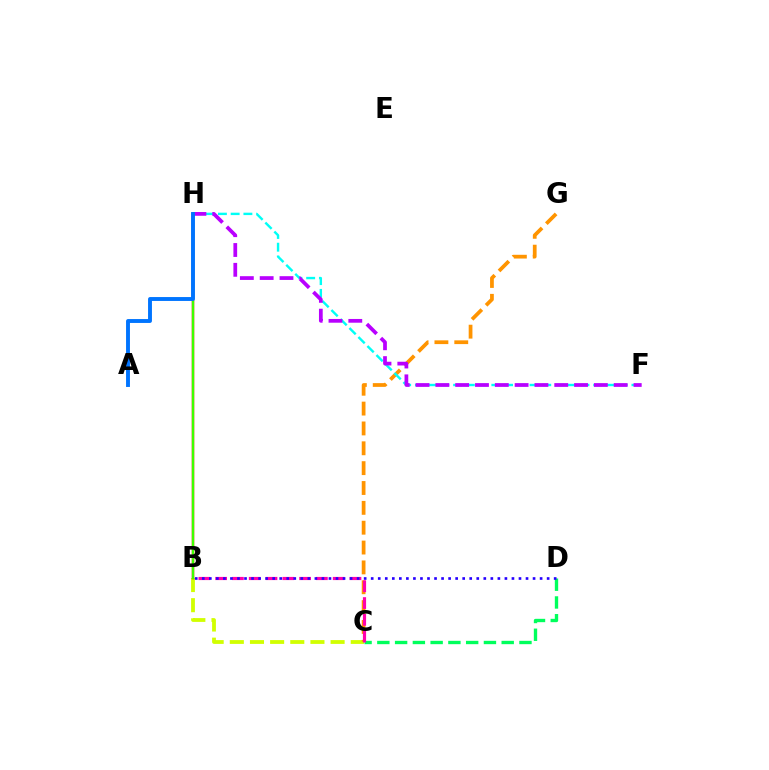{('B', 'C'): [{'color': '#d1ff00', 'line_style': 'dashed', 'thickness': 2.74}, {'color': '#ff00ac', 'line_style': 'dashed', 'thickness': 2.28}], ('C', 'G'): [{'color': '#ff9400', 'line_style': 'dashed', 'thickness': 2.7}], ('B', 'H'): [{'color': '#ff0000', 'line_style': 'solid', 'thickness': 1.76}, {'color': '#3dff00', 'line_style': 'solid', 'thickness': 1.67}], ('F', 'H'): [{'color': '#00fff6', 'line_style': 'dashed', 'thickness': 1.73}, {'color': '#b900ff', 'line_style': 'dashed', 'thickness': 2.69}], ('C', 'D'): [{'color': '#00ff5c', 'line_style': 'dashed', 'thickness': 2.41}], ('A', 'H'): [{'color': '#0074ff', 'line_style': 'solid', 'thickness': 2.81}], ('B', 'D'): [{'color': '#2500ff', 'line_style': 'dotted', 'thickness': 1.91}]}